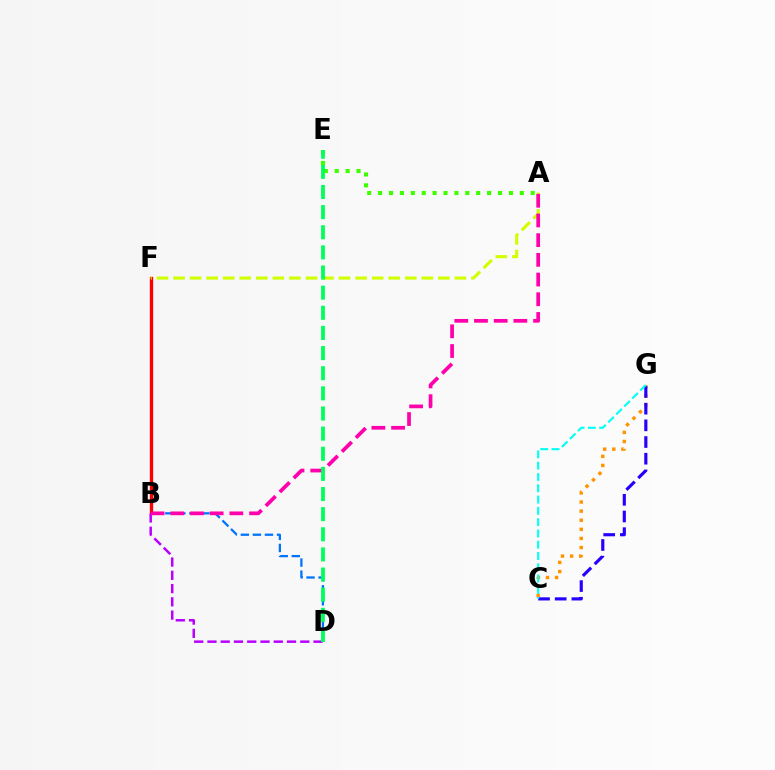{('B', 'D'): [{'color': '#0074ff', 'line_style': 'dashed', 'thickness': 1.64}, {'color': '#b900ff', 'line_style': 'dashed', 'thickness': 1.8}], ('C', 'G'): [{'color': '#ff9400', 'line_style': 'dotted', 'thickness': 2.47}, {'color': '#2500ff', 'line_style': 'dashed', 'thickness': 2.27}, {'color': '#00fff6', 'line_style': 'dashed', 'thickness': 1.53}], ('B', 'F'): [{'color': '#ff0000', 'line_style': 'solid', 'thickness': 2.4}], ('A', 'F'): [{'color': '#d1ff00', 'line_style': 'dashed', 'thickness': 2.25}], ('A', 'B'): [{'color': '#ff00ac', 'line_style': 'dashed', 'thickness': 2.68}], ('A', 'E'): [{'color': '#3dff00', 'line_style': 'dotted', 'thickness': 2.96}], ('D', 'E'): [{'color': '#00ff5c', 'line_style': 'dashed', 'thickness': 2.74}]}